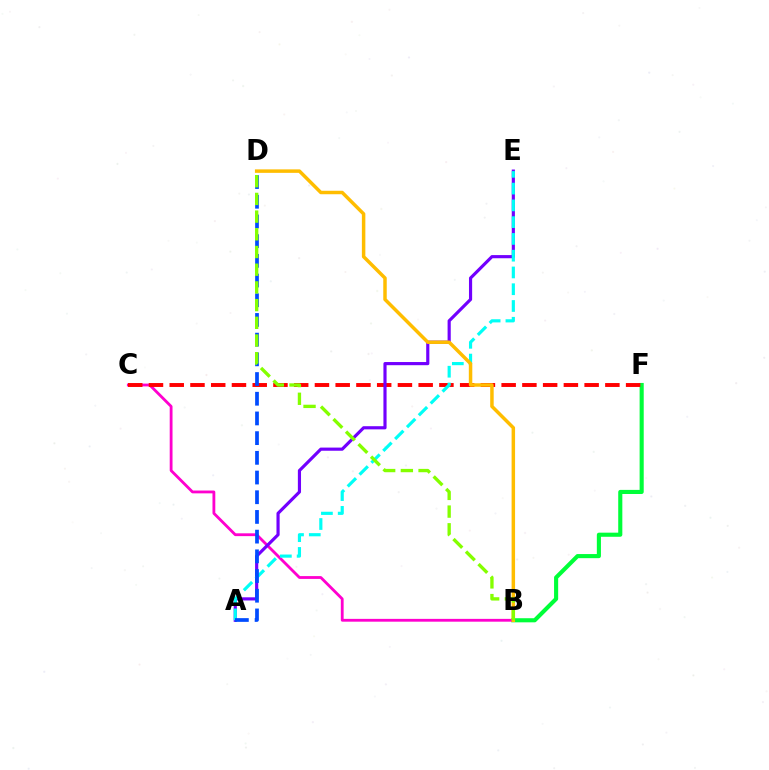{('B', 'F'): [{'color': '#00ff39', 'line_style': 'solid', 'thickness': 2.96}], ('B', 'C'): [{'color': '#ff00cf', 'line_style': 'solid', 'thickness': 2.03}], ('C', 'F'): [{'color': '#ff0000', 'line_style': 'dashed', 'thickness': 2.82}], ('A', 'E'): [{'color': '#7200ff', 'line_style': 'solid', 'thickness': 2.27}, {'color': '#00fff6', 'line_style': 'dashed', 'thickness': 2.28}], ('A', 'D'): [{'color': '#004bff', 'line_style': 'dashed', 'thickness': 2.68}], ('B', 'D'): [{'color': '#ffbd00', 'line_style': 'solid', 'thickness': 2.5}, {'color': '#84ff00', 'line_style': 'dashed', 'thickness': 2.4}]}